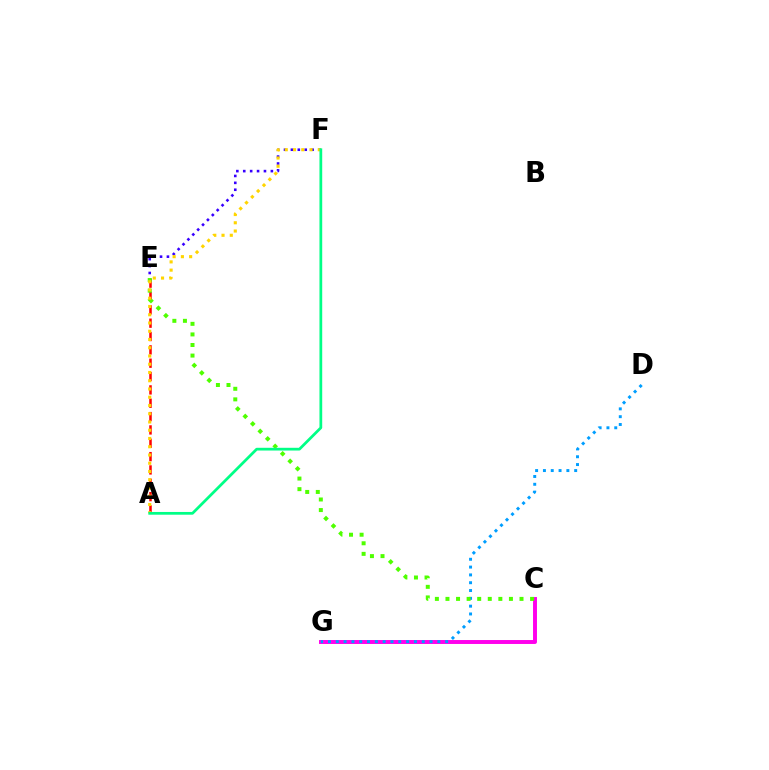{('E', 'F'): [{'color': '#3700ff', 'line_style': 'dotted', 'thickness': 1.88}], ('C', 'G'): [{'color': '#ff00ed', 'line_style': 'solid', 'thickness': 2.83}], ('A', 'E'): [{'color': '#ff0000', 'line_style': 'dashed', 'thickness': 1.81}], ('D', 'G'): [{'color': '#009eff', 'line_style': 'dotted', 'thickness': 2.12}], ('C', 'E'): [{'color': '#4fff00', 'line_style': 'dotted', 'thickness': 2.87}], ('A', 'F'): [{'color': '#ffd500', 'line_style': 'dotted', 'thickness': 2.24}, {'color': '#00ff86', 'line_style': 'solid', 'thickness': 1.98}]}